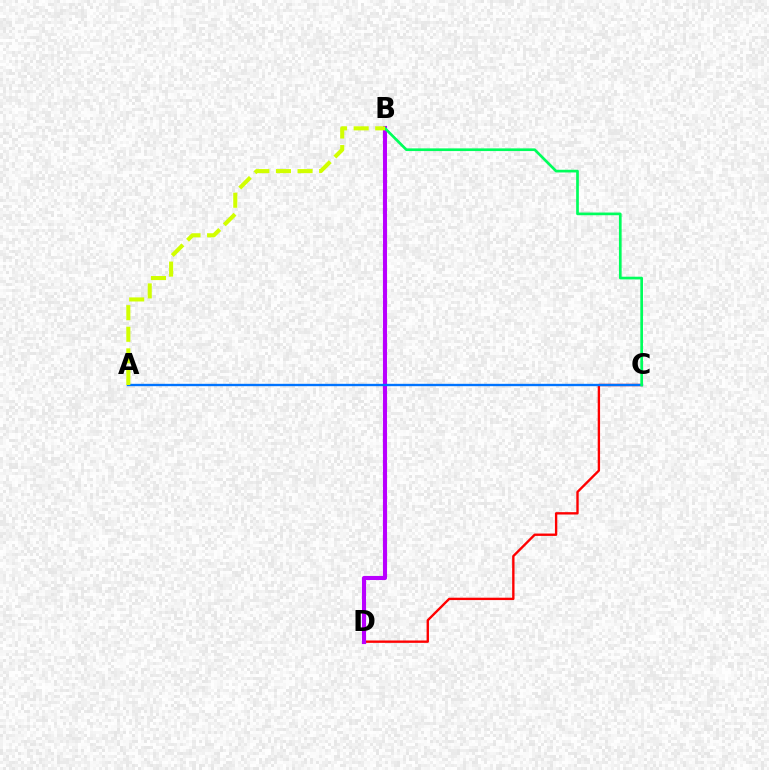{('C', 'D'): [{'color': '#ff0000', 'line_style': 'solid', 'thickness': 1.7}], ('B', 'D'): [{'color': '#b900ff', 'line_style': 'solid', 'thickness': 2.95}], ('A', 'C'): [{'color': '#0074ff', 'line_style': 'solid', 'thickness': 1.7}], ('B', 'C'): [{'color': '#00ff5c', 'line_style': 'solid', 'thickness': 1.94}], ('A', 'B'): [{'color': '#d1ff00', 'line_style': 'dashed', 'thickness': 2.93}]}